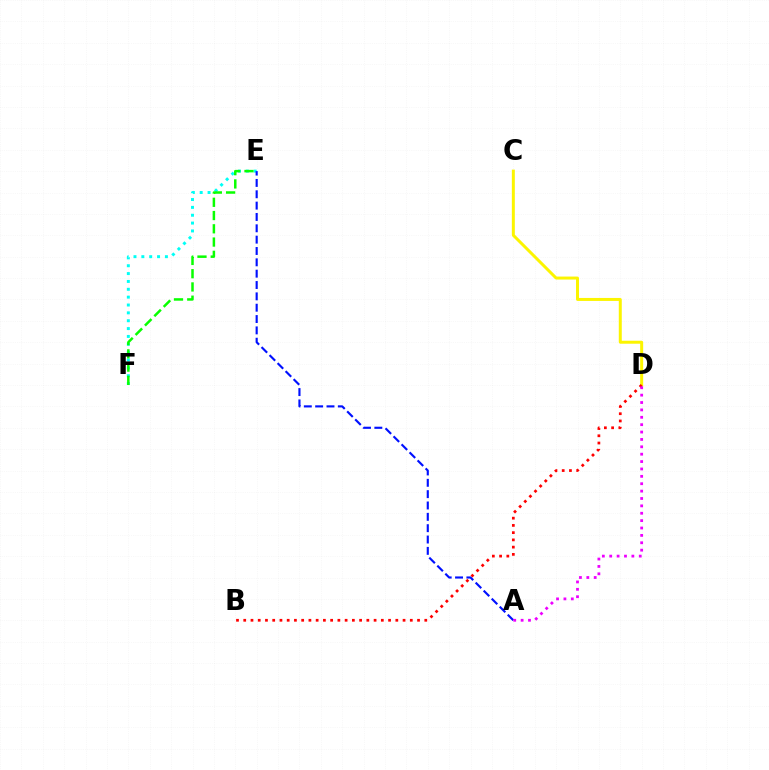{('E', 'F'): [{'color': '#00fff6', 'line_style': 'dotted', 'thickness': 2.13}, {'color': '#08ff00', 'line_style': 'dashed', 'thickness': 1.8}], ('C', 'D'): [{'color': '#fcf500', 'line_style': 'solid', 'thickness': 2.15}], ('A', 'E'): [{'color': '#0010ff', 'line_style': 'dashed', 'thickness': 1.54}], ('B', 'D'): [{'color': '#ff0000', 'line_style': 'dotted', 'thickness': 1.97}], ('A', 'D'): [{'color': '#ee00ff', 'line_style': 'dotted', 'thickness': 2.01}]}